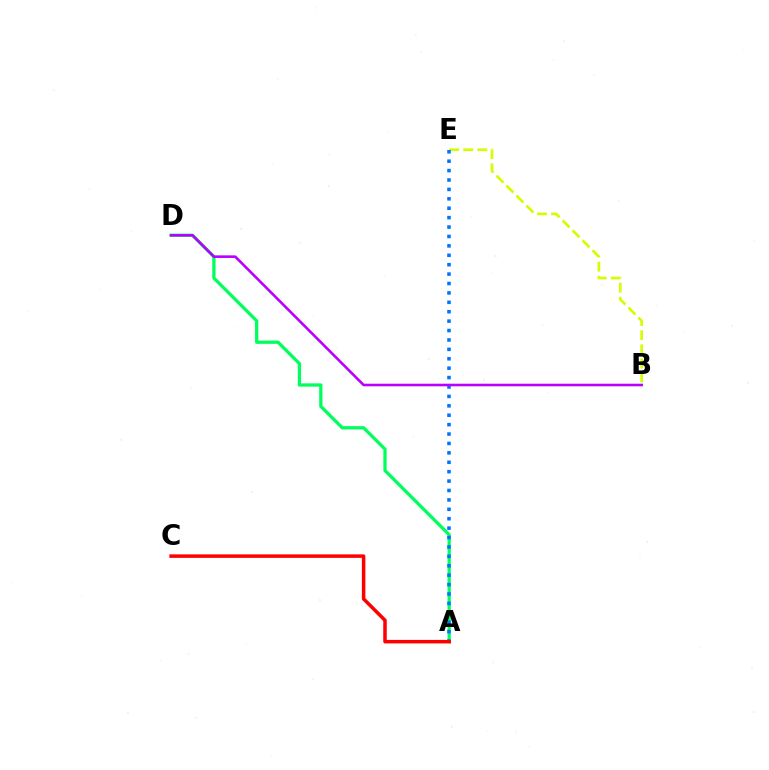{('A', 'D'): [{'color': '#00ff5c', 'line_style': 'solid', 'thickness': 2.35}], ('B', 'E'): [{'color': '#d1ff00', 'line_style': 'dashed', 'thickness': 1.92}], ('A', 'E'): [{'color': '#0074ff', 'line_style': 'dotted', 'thickness': 2.56}], ('B', 'D'): [{'color': '#b900ff', 'line_style': 'solid', 'thickness': 1.88}], ('A', 'C'): [{'color': '#ff0000', 'line_style': 'solid', 'thickness': 2.52}]}